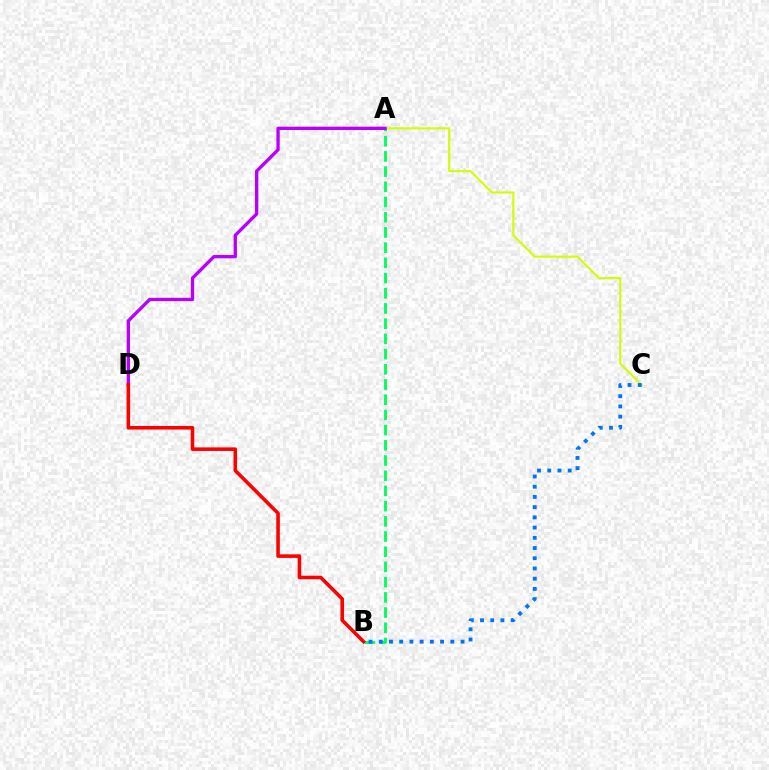{('A', 'C'): [{'color': '#d1ff00', 'line_style': 'solid', 'thickness': 1.52}], ('A', 'B'): [{'color': '#00ff5c', 'line_style': 'dashed', 'thickness': 2.07}], ('A', 'D'): [{'color': '#b900ff', 'line_style': 'solid', 'thickness': 2.38}], ('B', 'D'): [{'color': '#ff0000', 'line_style': 'solid', 'thickness': 2.57}], ('B', 'C'): [{'color': '#0074ff', 'line_style': 'dotted', 'thickness': 2.78}]}